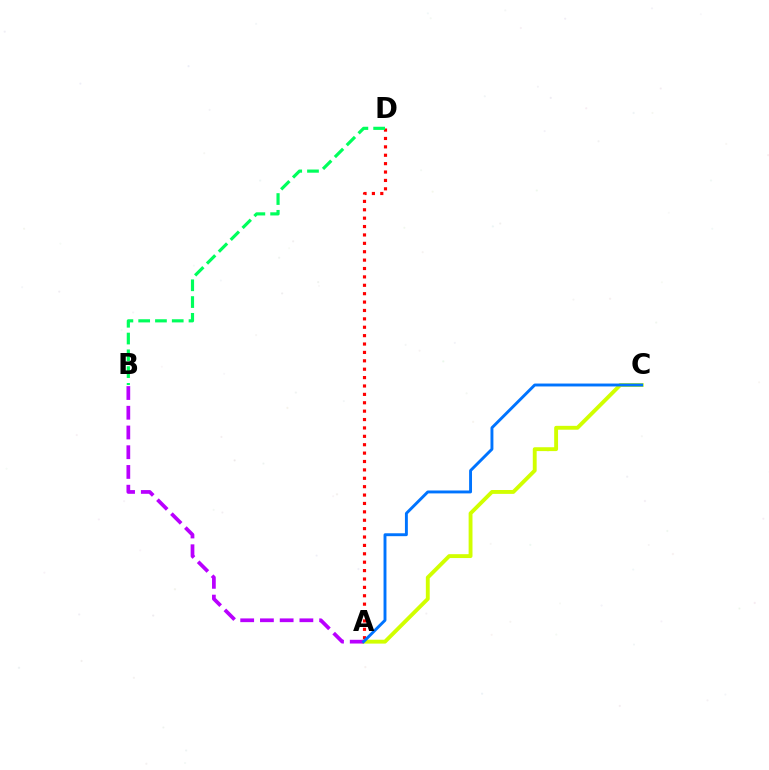{('A', 'D'): [{'color': '#ff0000', 'line_style': 'dotted', 'thickness': 2.28}], ('A', 'C'): [{'color': '#d1ff00', 'line_style': 'solid', 'thickness': 2.79}, {'color': '#0074ff', 'line_style': 'solid', 'thickness': 2.09}], ('B', 'D'): [{'color': '#00ff5c', 'line_style': 'dashed', 'thickness': 2.28}], ('A', 'B'): [{'color': '#b900ff', 'line_style': 'dashed', 'thickness': 2.68}]}